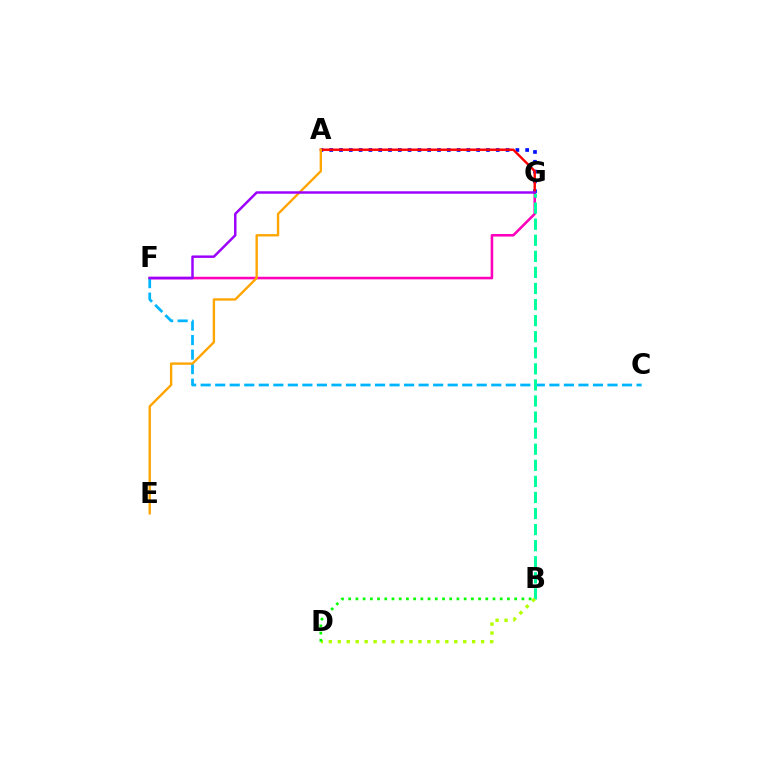{('F', 'G'): [{'color': '#ff00bd', 'line_style': 'solid', 'thickness': 1.85}, {'color': '#9b00ff', 'line_style': 'solid', 'thickness': 1.78}], ('A', 'G'): [{'color': '#0010ff', 'line_style': 'dotted', 'thickness': 2.66}, {'color': '#ff0000', 'line_style': 'solid', 'thickness': 1.73}], ('C', 'F'): [{'color': '#00b5ff', 'line_style': 'dashed', 'thickness': 1.97}], ('A', 'E'): [{'color': '#ffa500', 'line_style': 'solid', 'thickness': 1.7}], ('B', 'G'): [{'color': '#00ff9d', 'line_style': 'dashed', 'thickness': 2.18}], ('B', 'D'): [{'color': '#b3ff00', 'line_style': 'dotted', 'thickness': 2.43}, {'color': '#08ff00', 'line_style': 'dotted', 'thickness': 1.96}]}